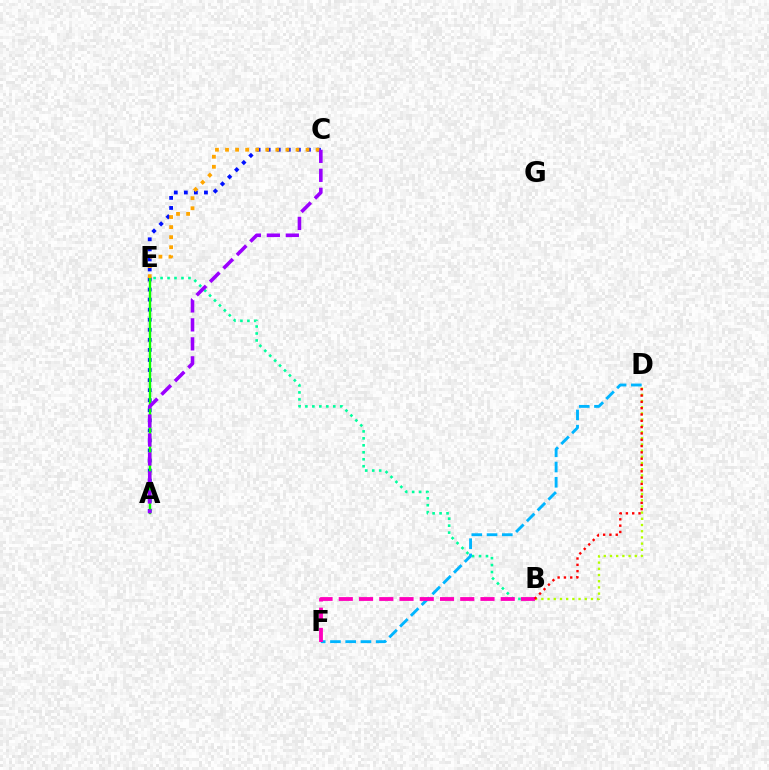{('B', 'E'): [{'color': '#00ff9d', 'line_style': 'dotted', 'thickness': 1.89}], ('B', 'D'): [{'color': '#b3ff00', 'line_style': 'dotted', 'thickness': 1.68}, {'color': '#ff0000', 'line_style': 'dotted', 'thickness': 1.71}], ('A', 'C'): [{'color': '#0010ff', 'line_style': 'dotted', 'thickness': 2.73}, {'color': '#9b00ff', 'line_style': 'dashed', 'thickness': 2.58}], ('D', 'F'): [{'color': '#00b5ff', 'line_style': 'dashed', 'thickness': 2.07}], ('B', 'F'): [{'color': '#ff00bd', 'line_style': 'dashed', 'thickness': 2.75}], ('A', 'E'): [{'color': '#08ff00', 'line_style': 'solid', 'thickness': 1.73}], ('C', 'E'): [{'color': '#ffa500', 'line_style': 'dotted', 'thickness': 2.73}]}